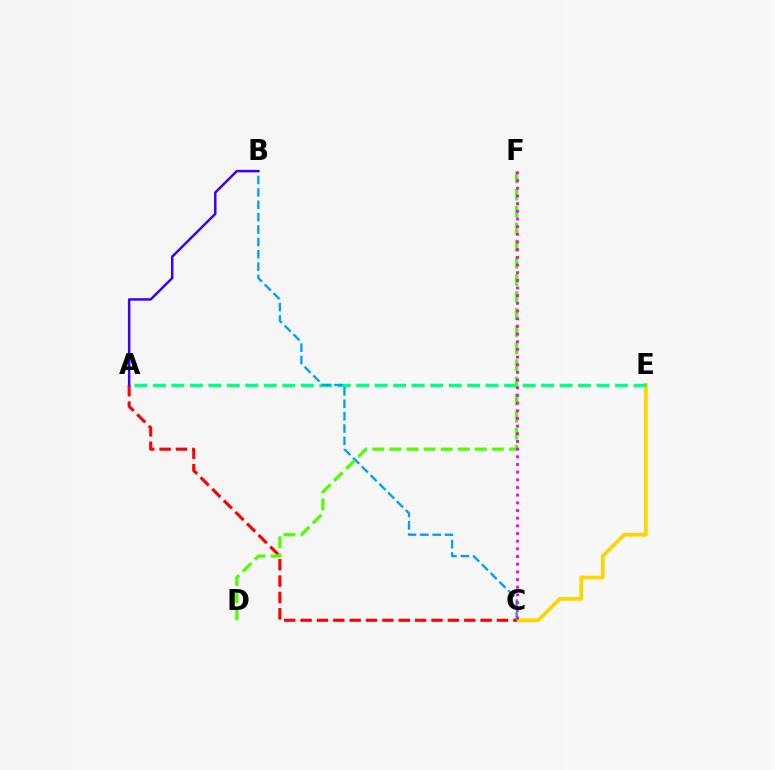{('C', 'E'): [{'color': '#ffd500', 'line_style': 'solid', 'thickness': 2.7}], ('A', 'E'): [{'color': '#00ff86', 'line_style': 'dashed', 'thickness': 2.51}], ('A', 'C'): [{'color': '#ff0000', 'line_style': 'dashed', 'thickness': 2.22}], ('B', 'C'): [{'color': '#009eff', 'line_style': 'dashed', 'thickness': 1.68}], ('A', 'B'): [{'color': '#3700ff', 'line_style': 'solid', 'thickness': 1.78}], ('D', 'F'): [{'color': '#4fff00', 'line_style': 'dashed', 'thickness': 2.32}], ('C', 'F'): [{'color': '#ff00ed', 'line_style': 'dotted', 'thickness': 2.08}]}